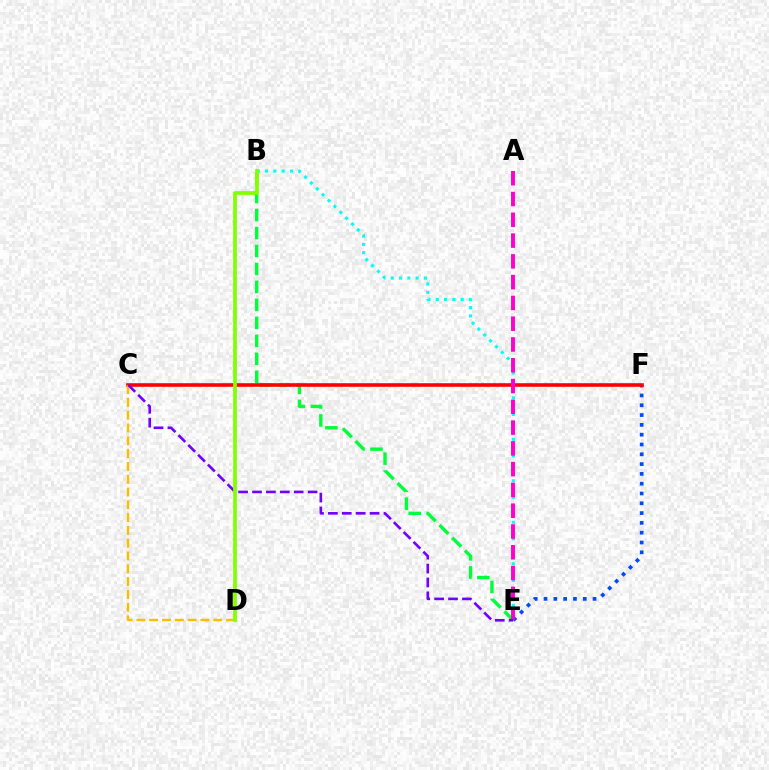{('E', 'F'): [{'color': '#004bff', 'line_style': 'dotted', 'thickness': 2.66}], ('B', 'E'): [{'color': '#00ff39', 'line_style': 'dashed', 'thickness': 2.44}, {'color': '#00fff6', 'line_style': 'dotted', 'thickness': 2.25}], ('C', 'F'): [{'color': '#ff0000', 'line_style': 'solid', 'thickness': 2.58}], ('C', 'D'): [{'color': '#ffbd00', 'line_style': 'dashed', 'thickness': 1.74}], ('A', 'E'): [{'color': '#ff00cf', 'line_style': 'dashed', 'thickness': 2.82}], ('C', 'E'): [{'color': '#7200ff', 'line_style': 'dashed', 'thickness': 1.89}], ('B', 'D'): [{'color': '#84ff00', 'line_style': 'solid', 'thickness': 2.69}]}